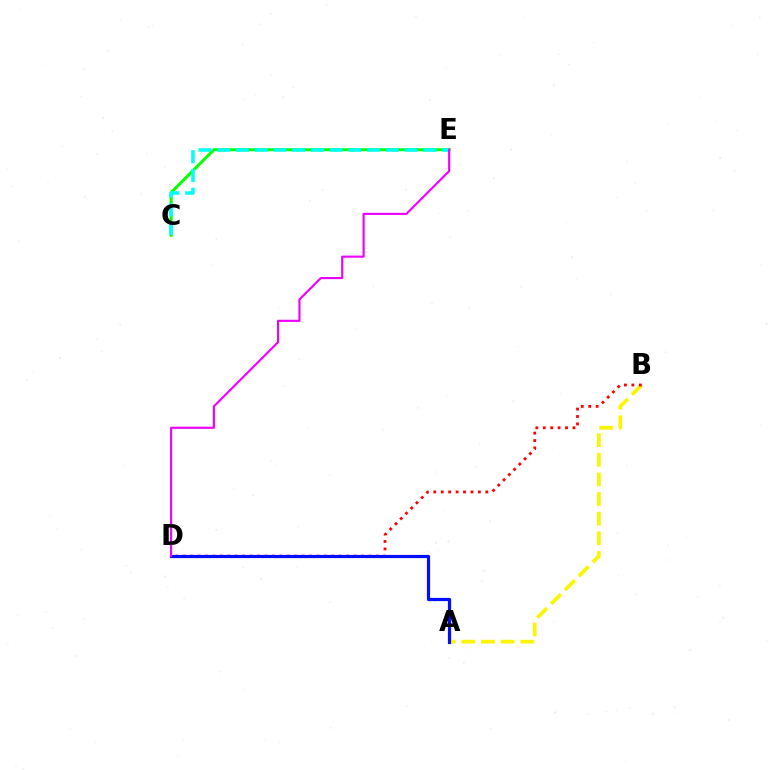{('C', 'E'): [{'color': '#08ff00', 'line_style': 'solid', 'thickness': 2.16}, {'color': '#00fff6', 'line_style': 'dashed', 'thickness': 2.55}], ('A', 'B'): [{'color': '#fcf500', 'line_style': 'dashed', 'thickness': 2.67}], ('B', 'D'): [{'color': '#ff0000', 'line_style': 'dotted', 'thickness': 2.02}], ('A', 'D'): [{'color': '#0010ff', 'line_style': 'solid', 'thickness': 2.3}], ('D', 'E'): [{'color': '#ee00ff', 'line_style': 'solid', 'thickness': 1.54}]}